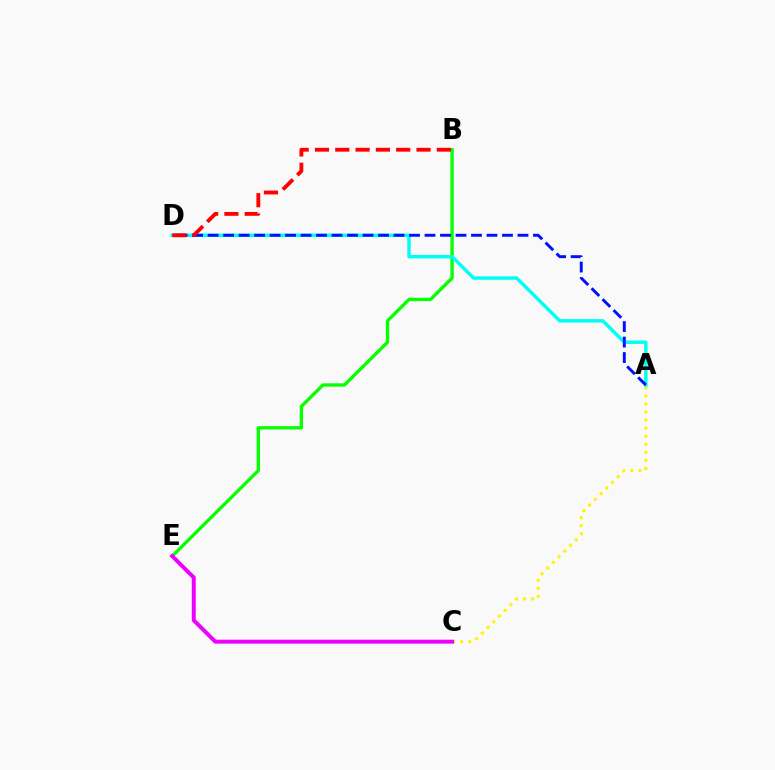{('B', 'E'): [{'color': '#08ff00', 'line_style': 'solid', 'thickness': 2.39}], ('A', 'C'): [{'color': '#fcf500', 'line_style': 'dotted', 'thickness': 2.19}], ('A', 'D'): [{'color': '#00fff6', 'line_style': 'solid', 'thickness': 2.47}, {'color': '#0010ff', 'line_style': 'dashed', 'thickness': 2.1}], ('B', 'D'): [{'color': '#ff0000', 'line_style': 'dashed', 'thickness': 2.76}], ('C', 'E'): [{'color': '#ee00ff', 'line_style': 'solid', 'thickness': 2.85}]}